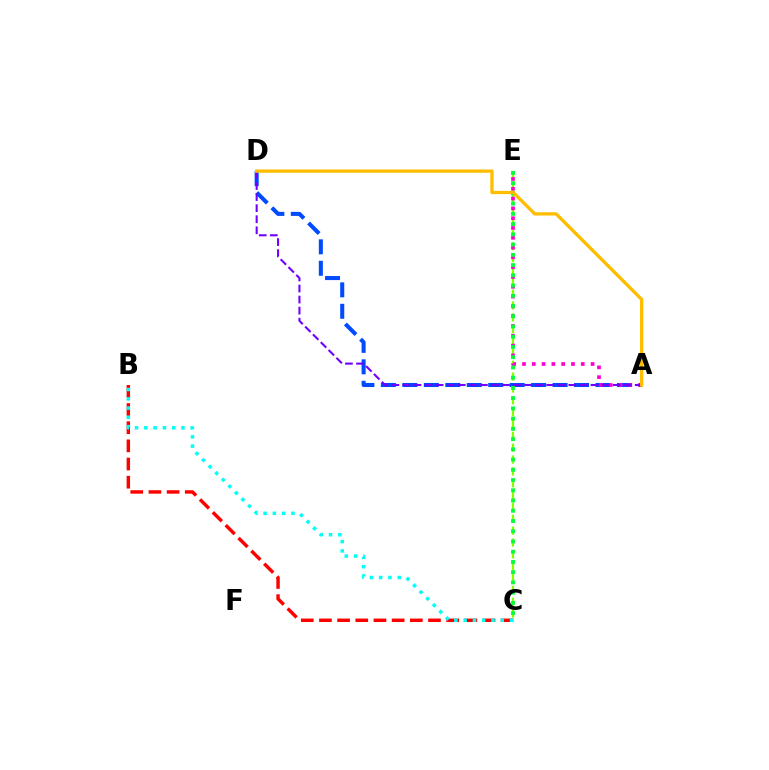{('C', 'E'): [{'color': '#84ff00', 'line_style': 'dashed', 'thickness': 1.61}, {'color': '#00ff39', 'line_style': 'dotted', 'thickness': 2.78}], ('B', 'C'): [{'color': '#ff0000', 'line_style': 'dashed', 'thickness': 2.47}, {'color': '#00fff6', 'line_style': 'dotted', 'thickness': 2.52}], ('A', 'D'): [{'color': '#004bff', 'line_style': 'dashed', 'thickness': 2.92}, {'color': '#7200ff', 'line_style': 'dashed', 'thickness': 1.5}, {'color': '#ffbd00', 'line_style': 'solid', 'thickness': 2.37}], ('A', 'E'): [{'color': '#ff00cf', 'line_style': 'dotted', 'thickness': 2.66}]}